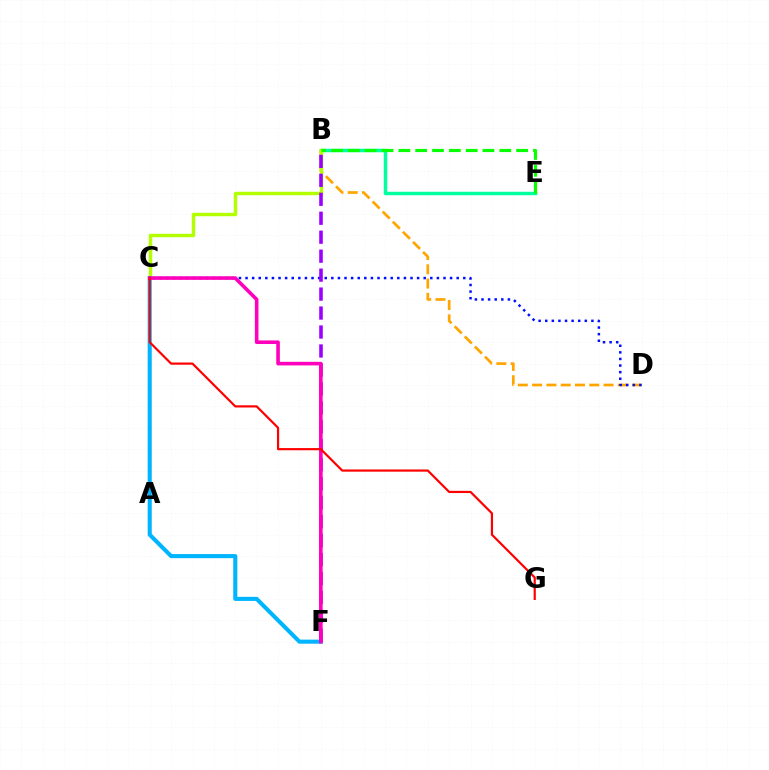{('B', 'E'): [{'color': '#00ff9d', 'line_style': 'solid', 'thickness': 2.49}, {'color': '#08ff00', 'line_style': 'dashed', 'thickness': 2.29}], ('B', 'D'): [{'color': '#ffa500', 'line_style': 'dashed', 'thickness': 1.94}], ('C', 'D'): [{'color': '#0010ff', 'line_style': 'dotted', 'thickness': 1.79}], ('B', 'C'): [{'color': '#b3ff00', 'line_style': 'solid', 'thickness': 2.47}], ('C', 'F'): [{'color': '#00b5ff', 'line_style': 'solid', 'thickness': 2.94}, {'color': '#ff00bd', 'line_style': 'solid', 'thickness': 2.59}], ('B', 'F'): [{'color': '#9b00ff', 'line_style': 'dashed', 'thickness': 2.58}], ('C', 'G'): [{'color': '#ff0000', 'line_style': 'solid', 'thickness': 1.58}]}